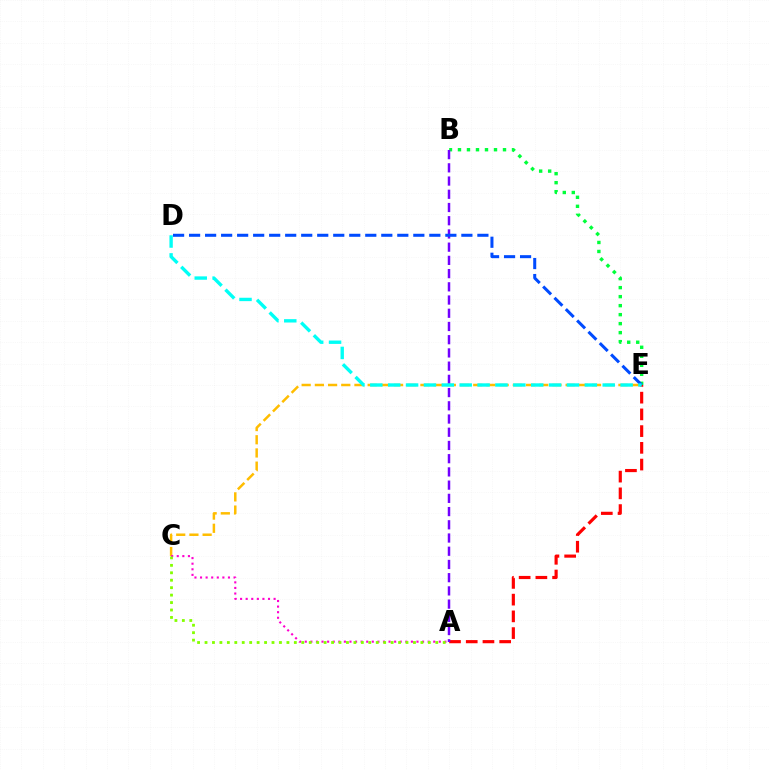{('A', 'E'): [{'color': '#ff0000', 'line_style': 'dashed', 'thickness': 2.27}], ('B', 'E'): [{'color': '#00ff39', 'line_style': 'dotted', 'thickness': 2.45}], ('A', 'B'): [{'color': '#7200ff', 'line_style': 'dashed', 'thickness': 1.8}], ('C', 'E'): [{'color': '#ffbd00', 'line_style': 'dashed', 'thickness': 1.79}], ('A', 'C'): [{'color': '#ff00cf', 'line_style': 'dotted', 'thickness': 1.52}, {'color': '#84ff00', 'line_style': 'dotted', 'thickness': 2.02}], ('D', 'E'): [{'color': '#004bff', 'line_style': 'dashed', 'thickness': 2.18}, {'color': '#00fff6', 'line_style': 'dashed', 'thickness': 2.43}]}